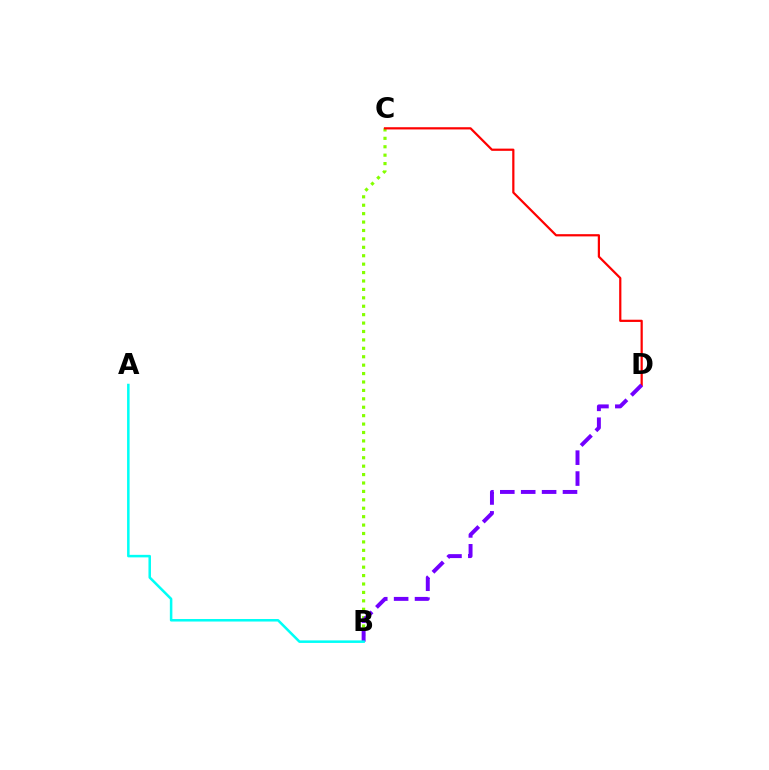{('B', 'C'): [{'color': '#84ff00', 'line_style': 'dotted', 'thickness': 2.29}], ('C', 'D'): [{'color': '#ff0000', 'line_style': 'solid', 'thickness': 1.6}], ('B', 'D'): [{'color': '#7200ff', 'line_style': 'dashed', 'thickness': 2.84}], ('A', 'B'): [{'color': '#00fff6', 'line_style': 'solid', 'thickness': 1.82}]}